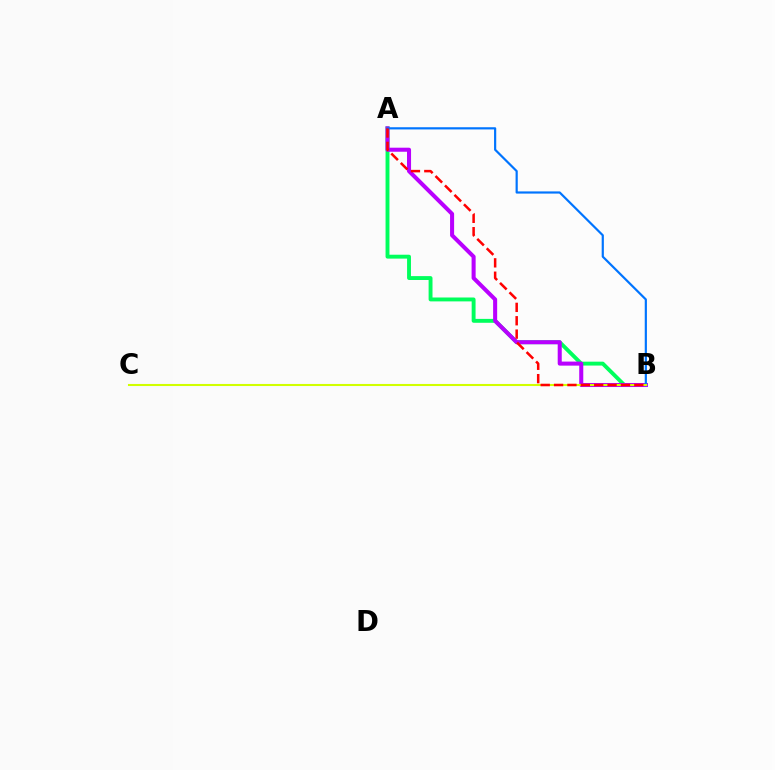{('A', 'B'): [{'color': '#00ff5c', 'line_style': 'solid', 'thickness': 2.8}, {'color': '#b900ff', 'line_style': 'solid', 'thickness': 2.91}, {'color': '#0074ff', 'line_style': 'solid', 'thickness': 1.57}, {'color': '#ff0000', 'line_style': 'dashed', 'thickness': 1.82}], ('B', 'C'): [{'color': '#d1ff00', 'line_style': 'solid', 'thickness': 1.5}]}